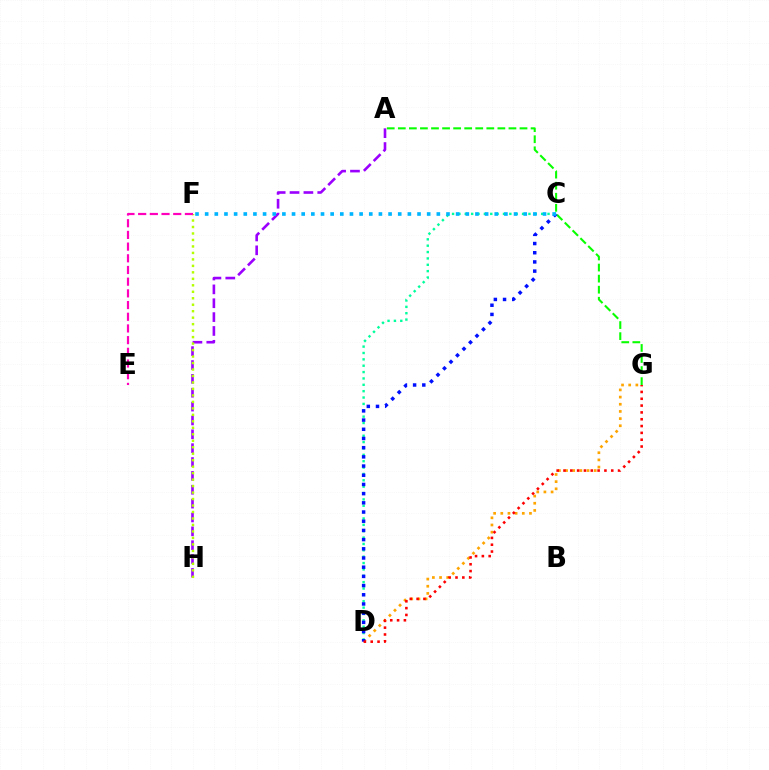{('D', 'G'): [{'color': '#ffa500', 'line_style': 'dotted', 'thickness': 1.95}, {'color': '#ff0000', 'line_style': 'dotted', 'thickness': 1.85}], ('A', 'G'): [{'color': '#08ff00', 'line_style': 'dashed', 'thickness': 1.5}], ('A', 'H'): [{'color': '#9b00ff', 'line_style': 'dashed', 'thickness': 1.88}], ('F', 'H'): [{'color': '#b3ff00', 'line_style': 'dotted', 'thickness': 1.76}], ('E', 'F'): [{'color': '#ff00bd', 'line_style': 'dashed', 'thickness': 1.59}], ('C', 'D'): [{'color': '#00ff9d', 'line_style': 'dotted', 'thickness': 1.73}, {'color': '#0010ff', 'line_style': 'dotted', 'thickness': 2.5}], ('C', 'F'): [{'color': '#00b5ff', 'line_style': 'dotted', 'thickness': 2.62}]}